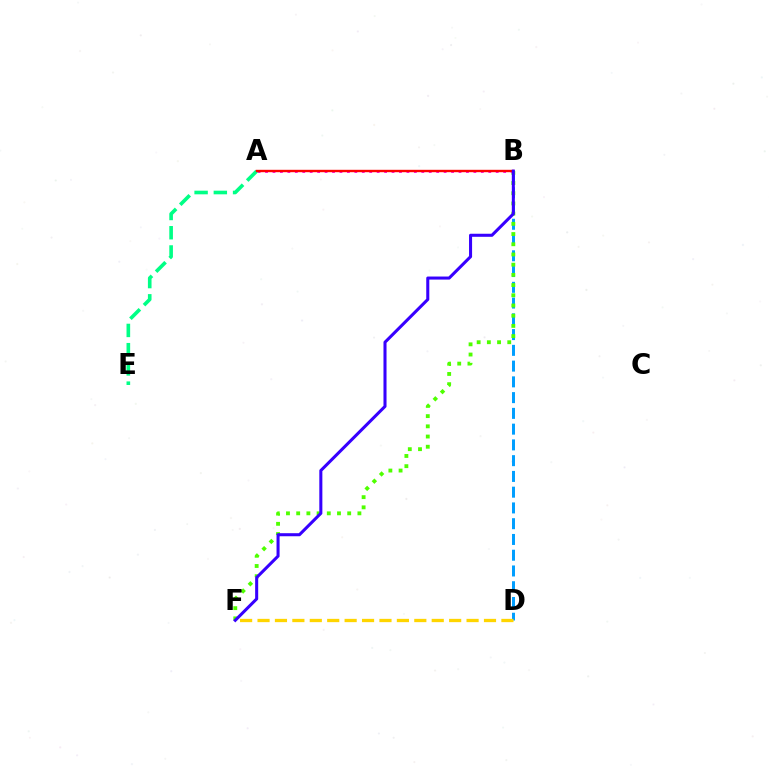{('B', 'D'): [{'color': '#009eff', 'line_style': 'dashed', 'thickness': 2.14}], ('B', 'F'): [{'color': '#4fff00', 'line_style': 'dotted', 'thickness': 2.77}, {'color': '#3700ff', 'line_style': 'solid', 'thickness': 2.2}], ('D', 'F'): [{'color': '#ffd500', 'line_style': 'dashed', 'thickness': 2.37}], ('A', 'B'): [{'color': '#ff00ed', 'line_style': 'dotted', 'thickness': 2.02}, {'color': '#ff0000', 'line_style': 'solid', 'thickness': 1.72}], ('A', 'E'): [{'color': '#00ff86', 'line_style': 'dashed', 'thickness': 2.61}]}